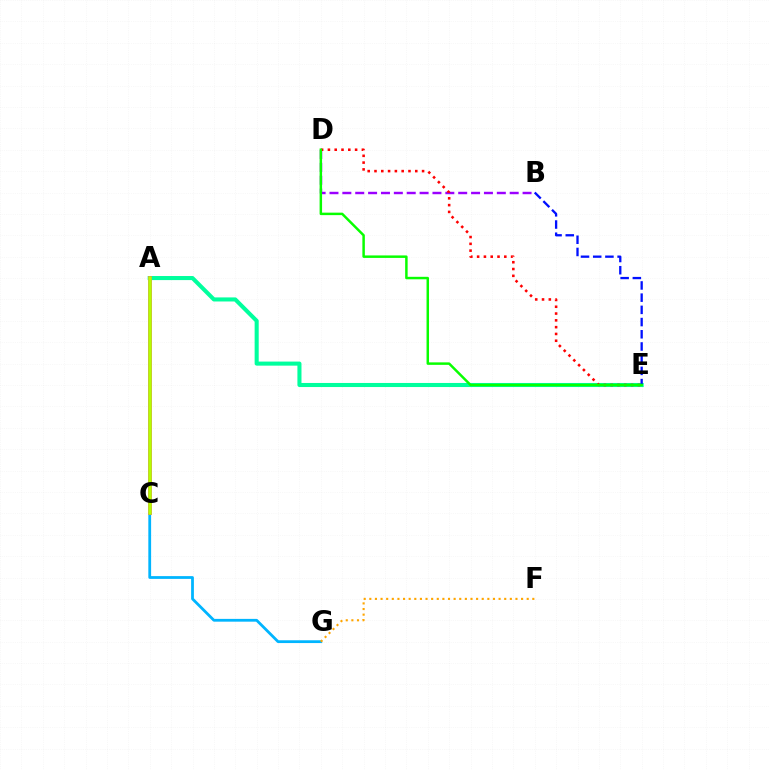{('A', 'E'): [{'color': '#00ff9d', 'line_style': 'solid', 'thickness': 2.93}], ('B', 'D'): [{'color': '#9b00ff', 'line_style': 'dashed', 'thickness': 1.75}], ('C', 'G'): [{'color': '#00b5ff', 'line_style': 'solid', 'thickness': 2.01}], ('A', 'C'): [{'color': '#ff00bd', 'line_style': 'solid', 'thickness': 2.67}, {'color': '#b3ff00', 'line_style': 'solid', 'thickness': 2.57}], ('F', 'G'): [{'color': '#ffa500', 'line_style': 'dotted', 'thickness': 1.53}], ('D', 'E'): [{'color': '#ff0000', 'line_style': 'dotted', 'thickness': 1.85}, {'color': '#08ff00', 'line_style': 'solid', 'thickness': 1.78}], ('B', 'E'): [{'color': '#0010ff', 'line_style': 'dashed', 'thickness': 1.66}]}